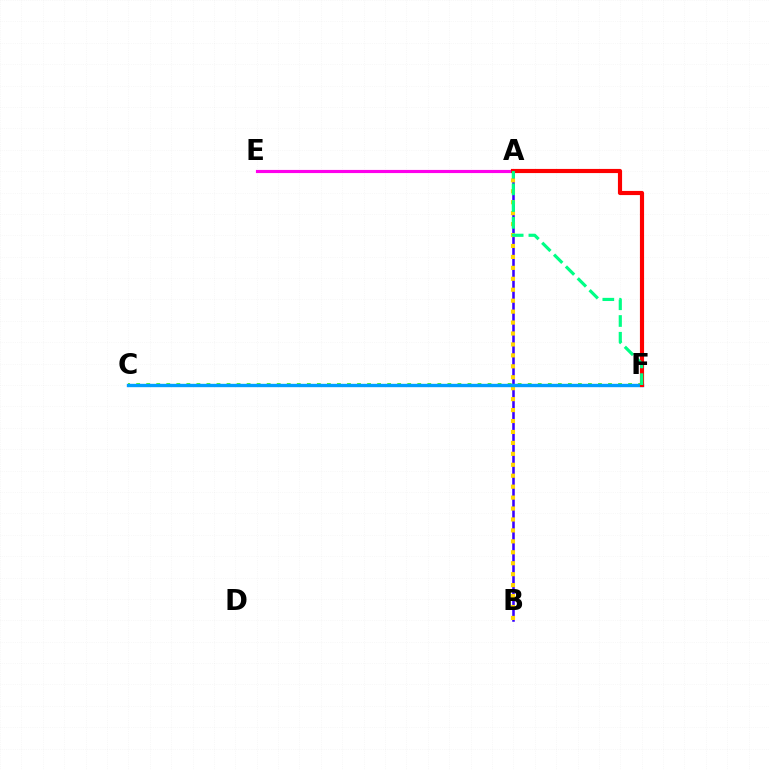{('A', 'B'): [{'color': '#3700ff', 'line_style': 'solid', 'thickness': 1.84}, {'color': '#ffd500', 'line_style': 'dotted', 'thickness': 2.97}], ('A', 'E'): [{'color': '#ff00ed', 'line_style': 'solid', 'thickness': 2.27}], ('C', 'F'): [{'color': '#4fff00', 'line_style': 'dotted', 'thickness': 2.73}, {'color': '#009eff', 'line_style': 'solid', 'thickness': 2.43}], ('A', 'F'): [{'color': '#ff0000', 'line_style': 'solid', 'thickness': 2.99}, {'color': '#00ff86', 'line_style': 'dashed', 'thickness': 2.28}]}